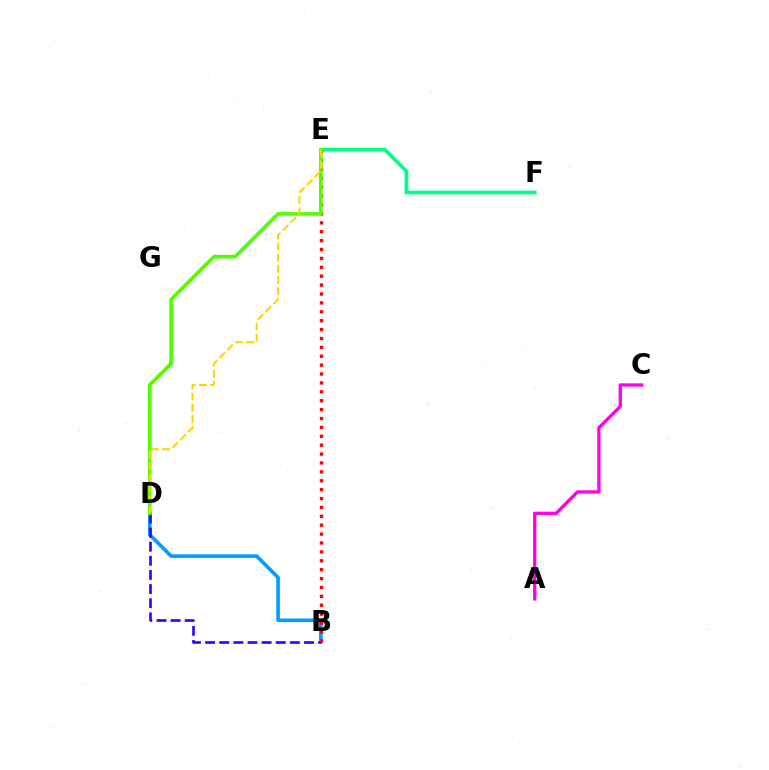{('E', 'F'): [{'color': '#00ff86', 'line_style': 'solid', 'thickness': 2.67}], ('A', 'C'): [{'color': '#ff00ed', 'line_style': 'solid', 'thickness': 2.39}], ('B', 'D'): [{'color': '#009eff', 'line_style': 'solid', 'thickness': 2.6}, {'color': '#3700ff', 'line_style': 'dashed', 'thickness': 1.92}], ('B', 'E'): [{'color': '#ff0000', 'line_style': 'dotted', 'thickness': 2.42}], ('D', 'E'): [{'color': '#4fff00', 'line_style': 'solid', 'thickness': 2.61}, {'color': '#ffd500', 'line_style': 'dashed', 'thickness': 1.51}]}